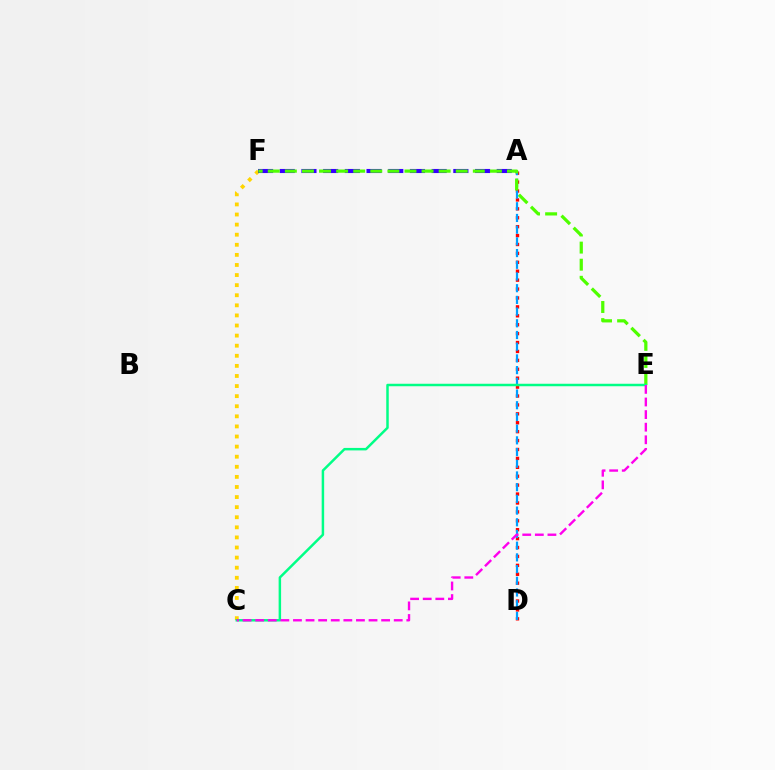{('A', 'D'): [{'color': '#ff0000', 'line_style': 'dotted', 'thickness': 2.42}, {'color': '#009eff', 'line_style': 'dashed', 'thickness': 1.59}], ('C', 'F'): [{'color': '#ffd500', 'line_style': 'dotted', 'thickness': 2.74}], ('A', 'F'): [{'color': '#3700ff', 'line_style': 'dashed', 'thickness': 2.95}], ('E', 'F'): [{'color': '#4fff00', 'line_style': 'dashed', 'thickness': 2.32}], ('C', 'E'): [{'color': '#00ff86', 'line_style': 'solid', 'thickness': 1.79}, {'color': '#ff00ed', 'line_style': 'dashed', 'thickness': 1.71}]}